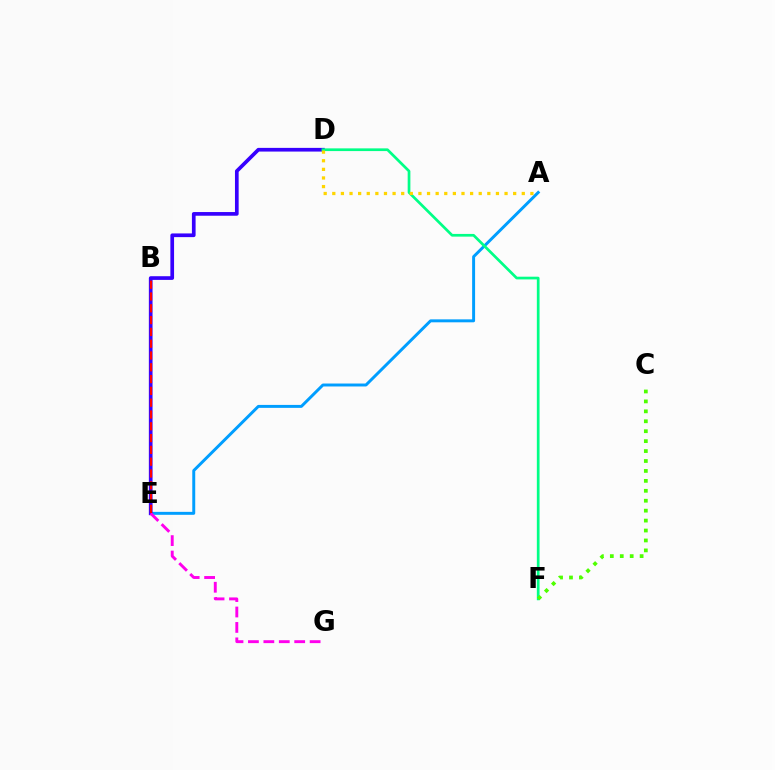{('A', 'E'): [{'color': '#009eff', 'line_style': 'solid', 'thickness': 2.12}], ('D', 'E'): [{'color': '#3700ff', 'line_style': 'solid', 'thickness': 2.65}], ('E', 'G'): [{'color': '#ff00ed', 'line_style': 'dashed', 'thickness': 2.1}], ('D', 'F'): [{'color': '#00ff86', 'line_style': 'solid', 'thickness': 1.95}], ('C', 'F'): [{'color': '#4fff00', 'line_style': 'dotted', 'thickness': 2.7}], ('A', 'D'): [{'color': '#ffd500', 'line_style': 'dotted', 'thickness': 2.34}], ('B', 'E'): [{'color': '#ff0000', 'line_style': 'dashed', 'thickness': 1.6}]}